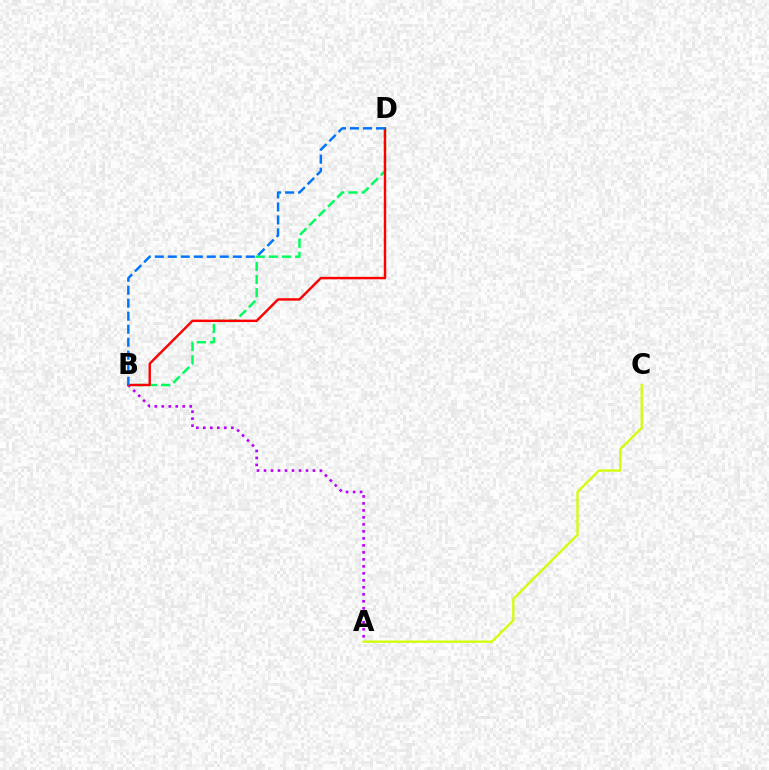{('A', 'C'): [{'color': '#d1ff00', 'line_style': 'solid', 'thickness': 1.63}], ('A', 'B'): [{'color': '#b900ff', 'line_style': 'dotted', 'thickness': 1.9}], ('B', 'D'): [{'color': '#00ff5c', 'line_style': 'dashed', 'thickness': 1.79}, {'color': '#ff0000', 'line_style': 'solid', 'thickness': 1.74}, {'color': '#0074ff', 'line_style': 'dashed', 'thickness': 1.77}]}